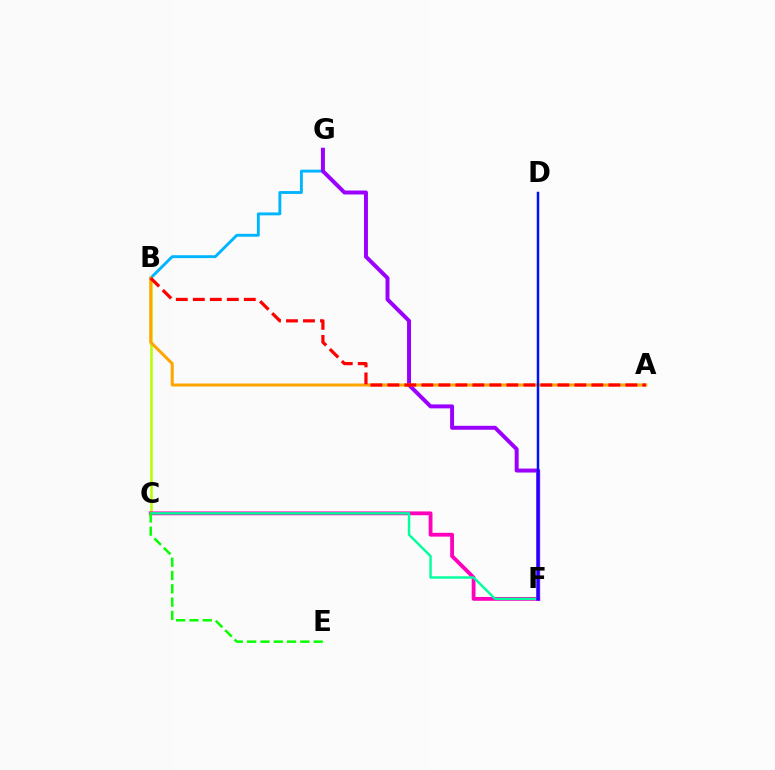{('B', 'C'): [{'color': '#b3ff00', 'line_style': 'solid', 'thickness': 1.8}], ('B', 'G'): [{'color': '#00b5ff', 'line_style': 'solid', 'thickness': 2.08}], ('C', 'F'): [{'color': '#ff00bd', 'line_style': 'solid', 'thickness': 2.75}, {'color': '#00ff9d', 'line_style': 'solid', 'thickness': 1.74}], ('F', 'G'): [{'color': '#9b00ff', 'line_style': 'solid', 'thickness': 2.85}], ('C', 'E'): [{'color': '#08ff00', 'line_style': 'dashed', 'thickness': 1.81}], ('A', 'B'): [{'color': '#ffa500', 'line_style': 'solid', 'thickness': 2.17}, {'color': '#ff0000', 'line_style': 'dashed', 'thickness': 2.31}], ('D', 'F'): [{'color': '#0010ff', 'line_style': 'solid', 'thickness': 1.8}]}